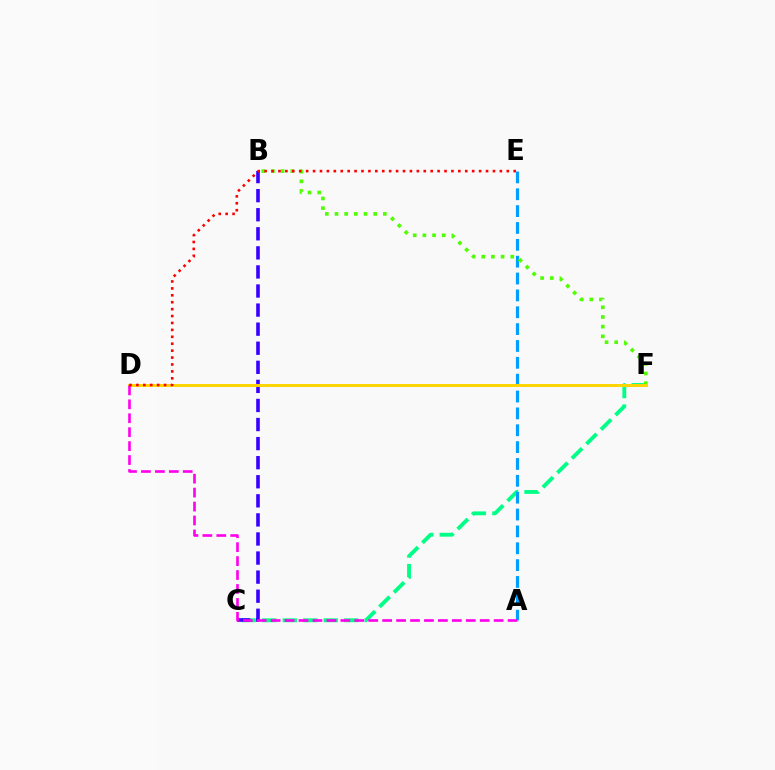{('C', 'F'): [{'color': '#00ff86', 'line_style': 'dashed', 'thickness': 2.78}], ('A', 'E'): [{'color': '#009eff', 'line_style': 'dashed', 'thickness': 2.29}], ('B', 'C'): [{'color': '#3700ff', 'line_style': 'dashed', 'thickness': 2.59}], ('B', 'F'): [{'color': '#4fff00', 'line_style': 'dotted', 'thickness': 2.63}], ('D', 'F'): [{'color': '#ffd500', 'line_style': 'solid', 'thickness': 2.12}], ('A', 'D'): [{'color': '#ff00ed', 'line_style': 'dashed', 'thickness': 1.89}], ('D', 'E'): [{'color': '#ff0000', 'line_style': 'dotted', 'thickness': 1.88}]}